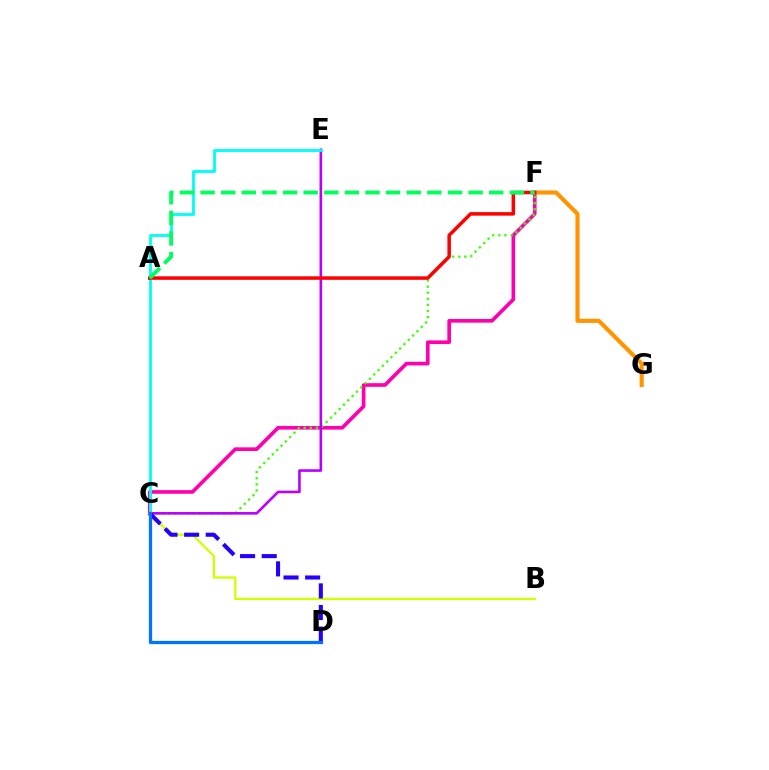{('C', 'F'): [{'color': '#ff00ac', 'line_style': 'solid', 'thickness': 2.62}, {'color': '#3dff00', 'line_style': 'dotted', 'thickness': 1.66}], ('F', 'G'): [{'color': '#ff9400', 'line_style': 'solid', 'thickness': 2.97}], ('C', 'E'): [{'color': '#b900ff', 'line_style': 'solid', 'thickness': 1.88}, {'color': '#00fff6', 'line_style': 'solid', 'thickness': 2.05}], ('B', 'C'): [{'color': '#d1ff00', 'line_style': 'solid', 'thickness': 1.64}], ('C', 'D'): [{'color': '#2500ff', 'line_style': 'dashed', 'thickness': 2.94}, {'color': '#0074ff', 'line_style': 'solid', 'thickness': 2.35}], ('A', 'F'): [{'color': '#ff0000', 'line_style': 'solid', 'thickness': 2.53}, {'color': '#00ff5c', 'line_style': 'dashed', 'thickness': 2.8}]}